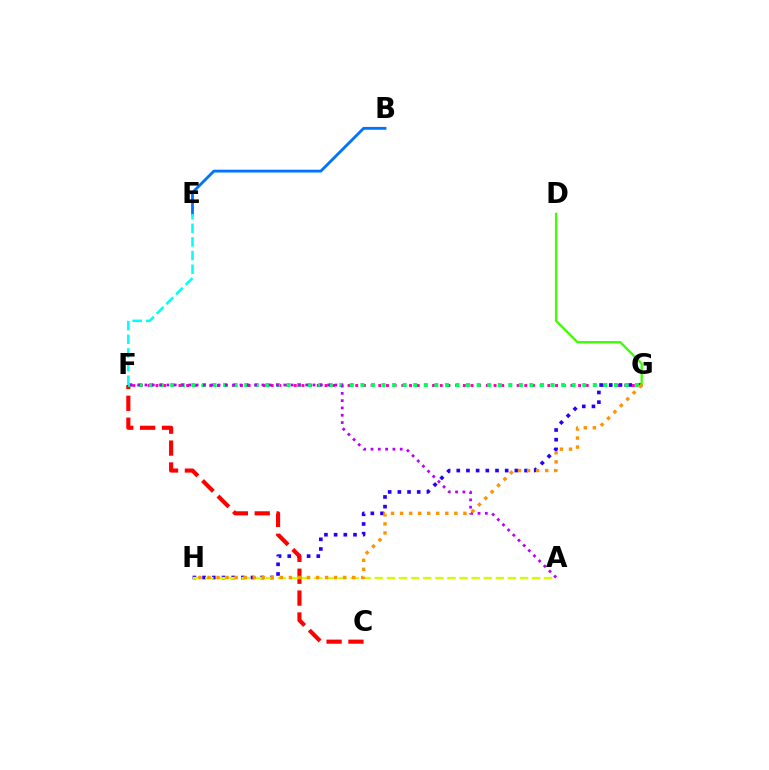{('F', 'G'): [{'color': '#ff00ac', 'line_style': 'dotted', 'thickness': 2.09}, {'color': '#00ff5c', 'line_style': 'dotted', 'thickness': 2.87}], ('B', 'E'): [{'color': '#0074ff', 'line_style': 'solid', 'thickness': 2.04}], ('G', 'H'): [{'color': '#2500ff', 'line_style': 'dotted', 'thickness': 2.63}, {'color': '#ff9400', 'line_style': 'dotted', 'thickness': 2.46}], ('C', 'F'): [{'color': '#ff0000', 'line_style': 'dashed', 'thickness': 2.97}], ('D', 'G'): [{'color': '#3dff00', 'line_style': 'solid', 'thickness': 1.68}], ('A', 'F'): [{'color': '#b900ff', 'line_style': 'dotted', 'thickness': 1.99}], ('A', 'H'): [{'color': '#d1ff00', 'line_style': 'dashed', 'thickness': 1.64}], ('E', 'F'): [{'color': '#00fff6', 'line_style': 'dashed', 'thickness': 1.85}]}